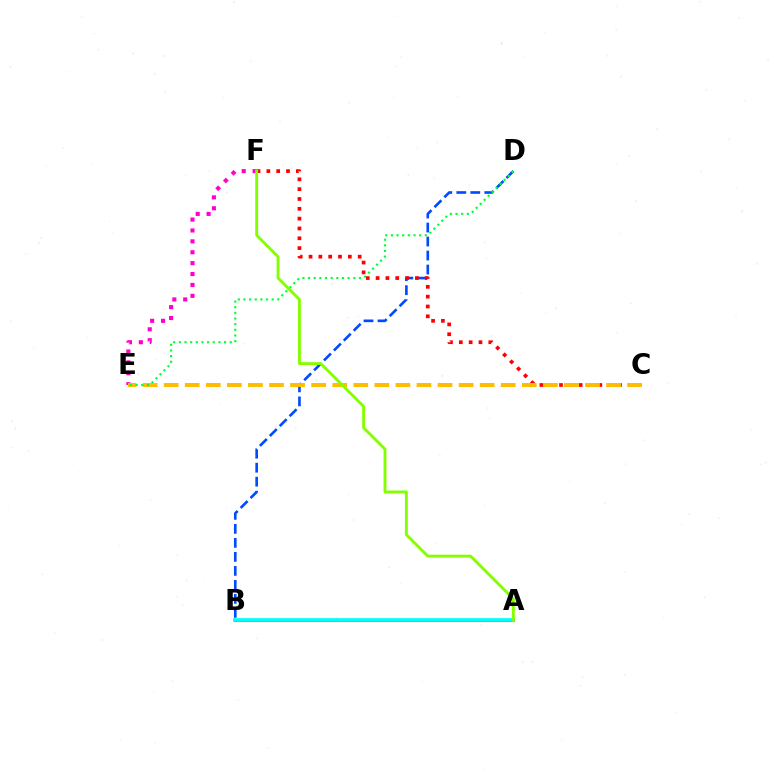{('B', 'D'): [{'color': '#004bff', 'line_style': 'dashed', 'thickness': 1.9}], ('E', 'F'): [{'color': '#ff00cf', 'line_style': 'dotted', 'thickness': 2.96}], ('C', 'F'): [{'color': '#ff0000', 'line_style': 'dotted', 'thickness': 2.67}], ('C', 'E'): [{'color': '#ffbd00', 'line_style': 'dashed', 'thickness': 2.86}], ('A', 'B'): [{'color': '#7200ff', 'line_style': 'solid', 'thickness': 2.12}, {'color': '#00fff6', 'line_style': 'solid', 'thickness': 2.67}], ('D', 'E'): [{'color': '#00ff39', 'line_style': 'dotted', 'thickness': 1.54}], ('A', 'F'): [{'color': '#84ff00', 'line_style': 'solid', 'thickness': 2.07}]}